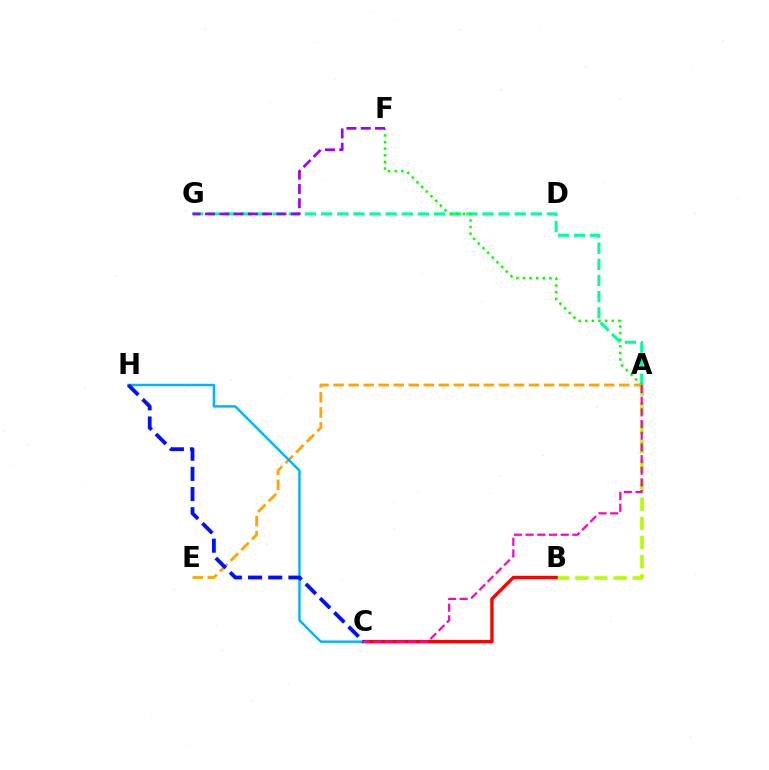{('A', 'B'): [{'color': '#b3ff00', 'line_style': 'dashed', 'thickness': 2.6}], ('B', 'C'): [{'color': '#ff0000', 'line_style': 'solid', 'thickness': 2.41}], ('A', 'G'): [{'color': '#00ff9d', 'line_style': 'dashed', 'thickness': 2.19}], ('A', 'F'): [{'color': '#08ff00', 'line_style': 'dotted', 'thickness': 1.8}], ('F', 'G'): [{'color': '#9b00ff', 'line_style': 'dashed', 'thickness': 1.94}], ('A', 'E'): [{'color': '#ffa500', 'line_style': 'dashed', 'thickness': 2.04}], ('C', 'H'): [{'color': '#00b5ff', 'line_style': 'solid', 'thickness': 1.76}, {'color': '#0010ff', 'line_style': 'dashed', 'thickness': 2.74}], ('A', 'C'): [{'color': '#ff00bd', 'line_style': 'dashed', 'thickness': 1.59}]}